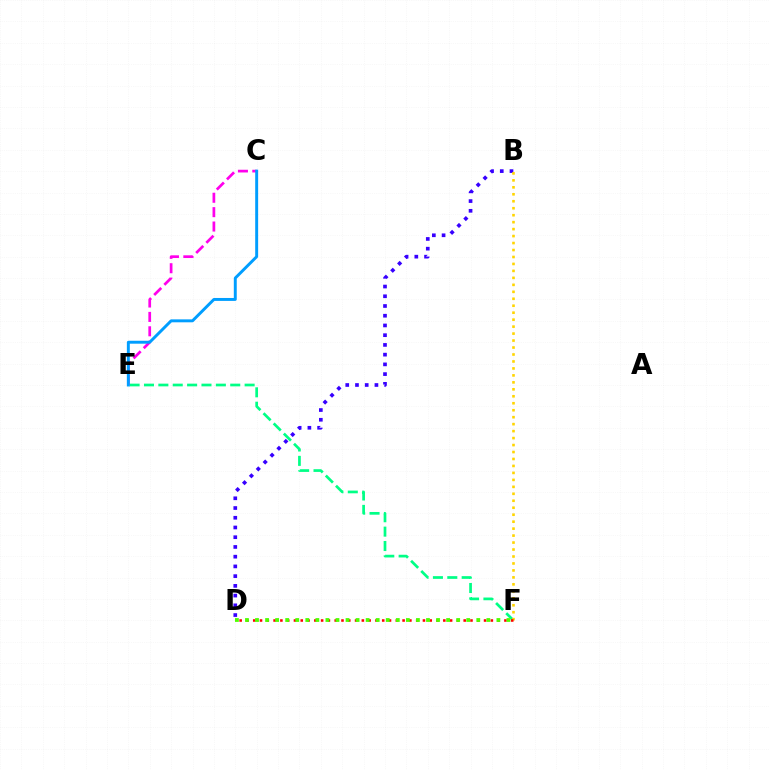{('E', 'F'): [{'color': '#00ff86', 'line_style': 'dashed', 'thickness': 1.95}], ('B', 'D'): [{'color': '#3700ff', 'line_style': 'dotted', 'thickness': 2.64}], ('C', 'E'): [{'color': '#ff00ed', 'line_style': 'dashed', 'thickness': 1.95}, {'color': '#009eff', 'line_style': 'solid', 'thickness': 2.12}], ('B', 'F'): [{'color': '#ffd500', 'line_style': 'dotted', 'thickness': 1.89}], ('D', 'F'): [{'color': '#ff0000', 'line_style': 'dotted', 'thickness': 1.84}, {'color': '#4fff00', 'line_style': 'dotted', 'thickness': 2.73}]}